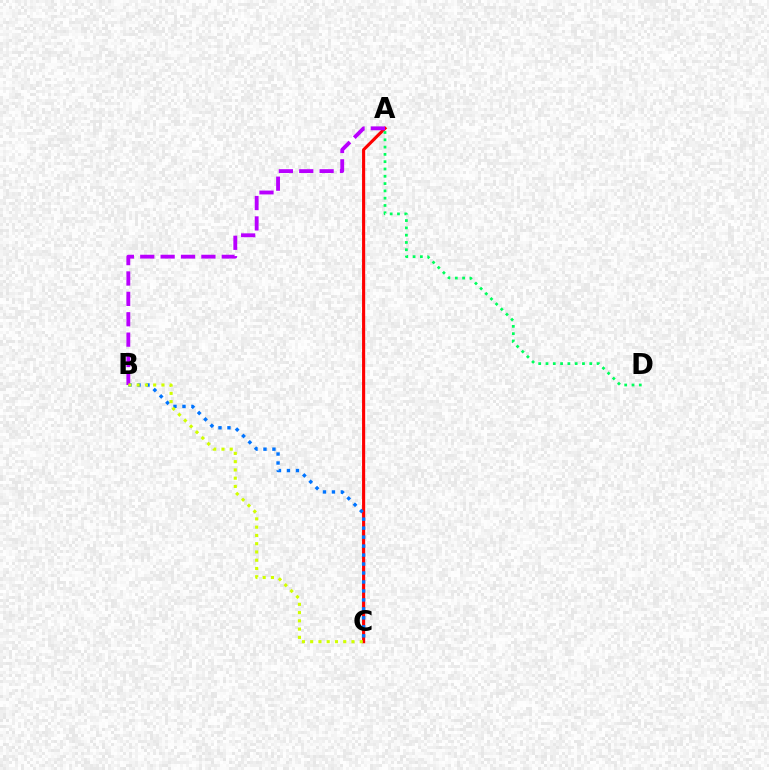{('A', 'C'): [{'color': '#ff0000', 'line_style': 'solid', 'thickness': 2.24}], ('B', 'C'): [{'color': '#0074ff', 'line_style': 'dotted', 'thickness': 2.44}, {'color': '#d1ff00', 'line_style': 'dotted', 'thickness': 2.24}], ('A', 'B'): [{'color': '#b900ff', 'line_style': 'dashed', 'thickness': 2.77}], ('A', 'D'): [{'color': '#00ff5c', 'line_style': 'dotted', 'thickness': 1.98}]}